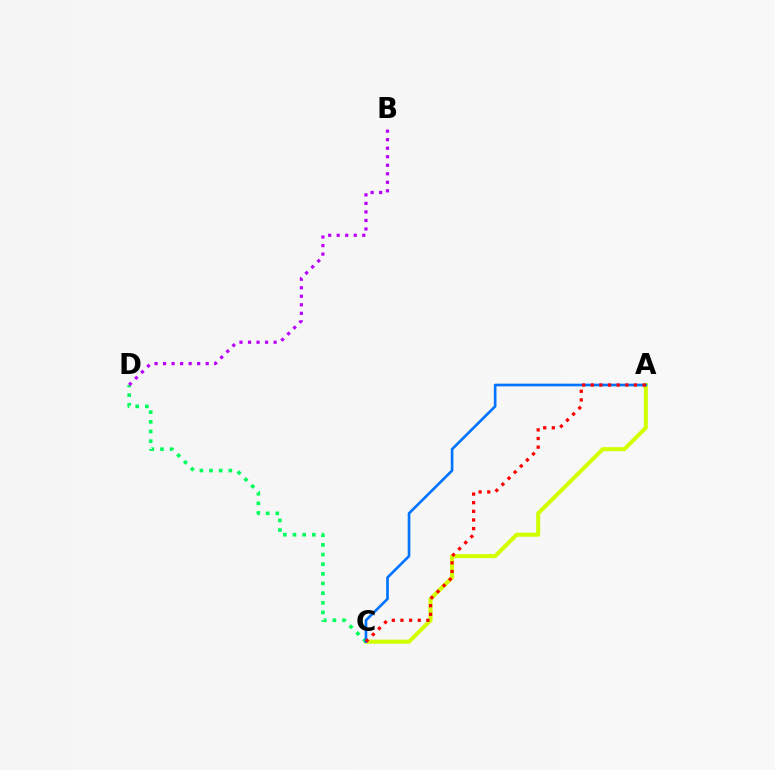{('A', 'C'): [{'color': '#d1ff00', 'line_style': 'solid', 'thickness': 2.91}, {'color': '#0074ff', 'line_style': 'solid', 'thickness': 1.91}, {'color': '#ff0000', 'line_style': 'dotted', 'thickness': 2.35}], ('C', 'D'): [{'color': '#00ff5c', 'line_style': 'dotted', 'thickness': 2.62}], ('B', 'D'): [{'color': '#b900ff', 'line_style': 'dotted', 'thickness': 2.32}]}